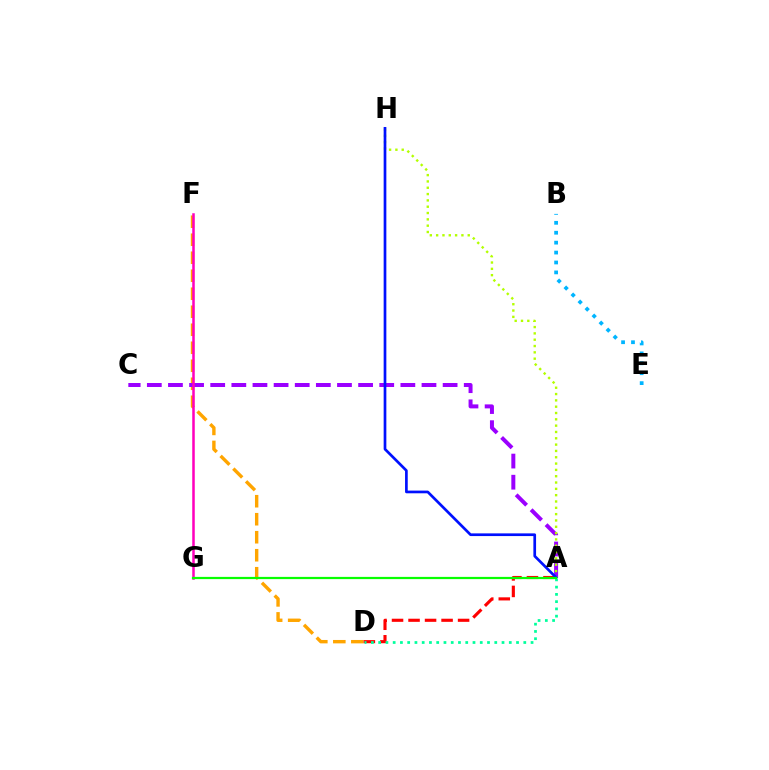{('D', 'F'): [{'color': '#ffa500', 'line_style': 'dashed', 'thickness': 2.45}], ('A', 'C'): [{'color': '#9b00ff', 'line_style': 'dashed', 'thickness': 2.87}], ('A', 'H'): [{'color': '#b3ff00', 'line_style': 'dotted', 'thickness': 1.72}, {'color': '#0010ff', 'line_style': 'solid', 'thickness': 1.94}], ('A', 'D'): [{'color': '#ff0000', 'line_style': 'dashed', 'thickness': 2.24}, {'color': '#00ff9d', 'line_style': 'dotted', 'thickness': 1.97}], ('F', 'G'): [{'color': '#ff00bd', 'line_style': 'solid', 'thickness': 1.82}], ('A', 'G'): [{'color': '#08ff00', 'line_style': 'solid', 'thickness': 1.6}], ('B', 'E'): [{'color': '#00b5ff', 'line_style': 'dotted', 'thickness': 2.69}]}